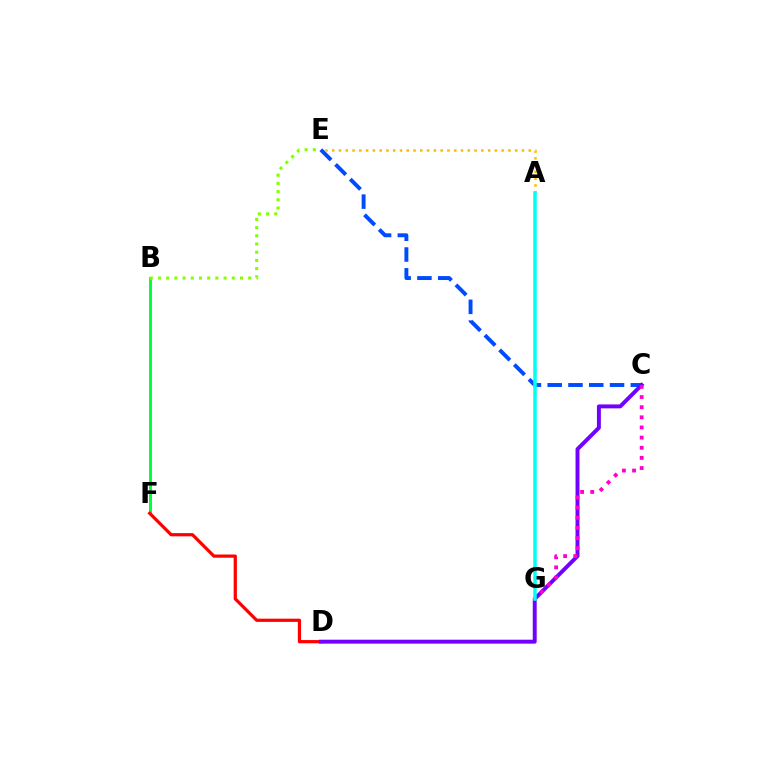{('C', 'E'): [{'color': '#004bff', 'line_style': 'dashed', 'thickness': 2.82}], ('B', 'F'): [{'color': '#00ff39', 'line_style': 'solid', 'thickness': 2.11}], ('A', 'E'): [{'color': '#ffbd00', 'line_style': 'dotted', 'thickness': 1.84}], ('D', 'F'): [{'color': '#ff0000', 'line_style': 'solid', 'thickness': 2.32}], ('B', 'E'): [{'color': '#84ff00', 'line_style': 'dotted', 'thickness': 2.23}], ('C', 'D'): [{'color': '#7200ff', 'line_style': 'solid', 'thickness': 2.83}], ('C', 'G'): [{'color': '#ff00cf', 'line_style': 'dotted', 'thickness': 2.75}], ('A', 'G'): [{'color': '#00fff6', 'line_style': 'solid', 'thickness': 2.53}]}